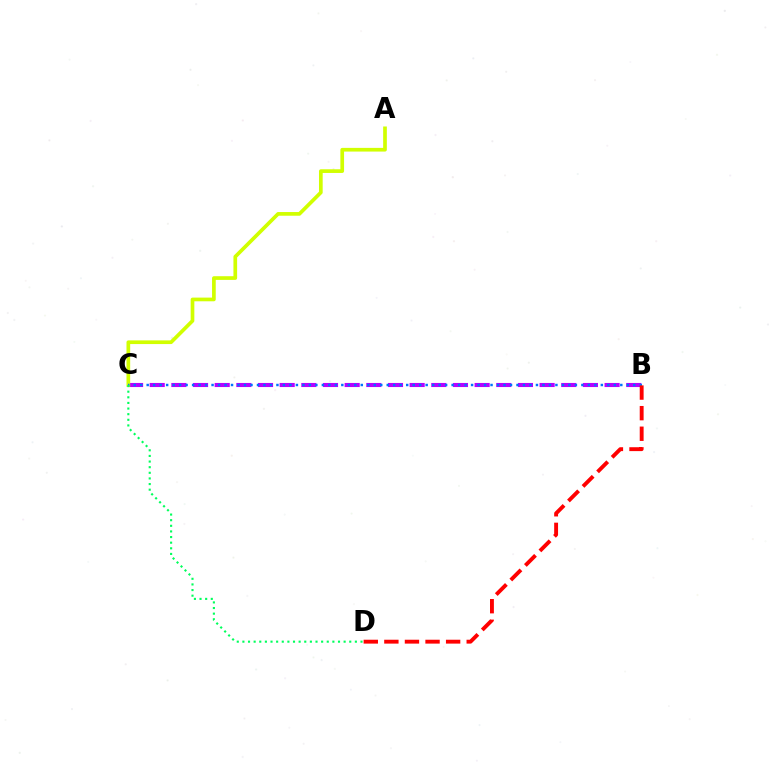{('B', 'C'): [{'color': '#b900ff', 'line_style': 'dashed', 'thickness': 2.94}, {'color': '#0074ff', 'line_style': 'dotted', 'thickness': 1.76}], ('A', 'C'): [{'color': '#d1ff00', 'line_style': 'solid', 'thickness': 2.66}], ('B', 'D'): [{'color': '#ff0000', 'line_style': 'dashed', 'thickness': 2.8}], ('C', 'D'): [{'color': '#00ff5c', 'line_style': 'dotted', 'thickness': 1.53}]}